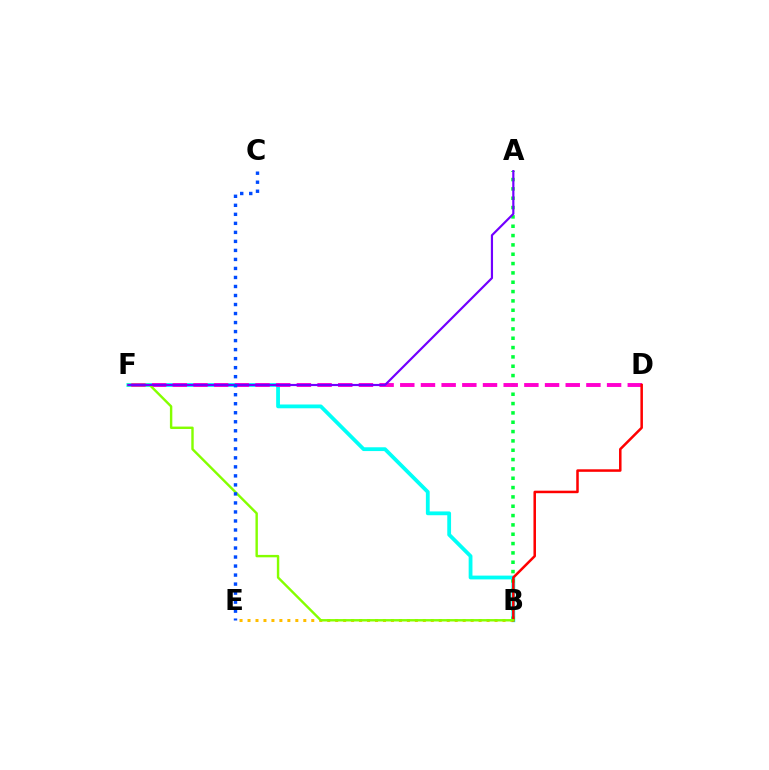{('B', 'F'): [{'color': '#00fff6', 'line_style': 'solid', 'thickness': 2.73}, {'color': '#84ff00', 'line_style': 'solid', 'thickness': 1.74}], ('A', 'B'): [{'color': '#00ff39', 'line_style': 'dotted', 'thickness': 2.54}], ('D', 'F'): [{'color': '#ff00cf', 'line_style': 'dashed', 'thickness': 2.81}], ('B', 'E'): [{'color': '#ffbd00', 'line_style': 'dotted', 'thickness': 2.17}], ('B', 'D'): [{'color': '#ff0000', 'line_style': 'solid', 'thickness': 1.81}], ('A', 'F'): [{'color': '#7200ff', 'line_style': 'solid', 'thickness': 1.57}], ('C', 'E'): [{'color': '#004bff', 'line_style': 'dotted', 'thickness': 2.45}]}